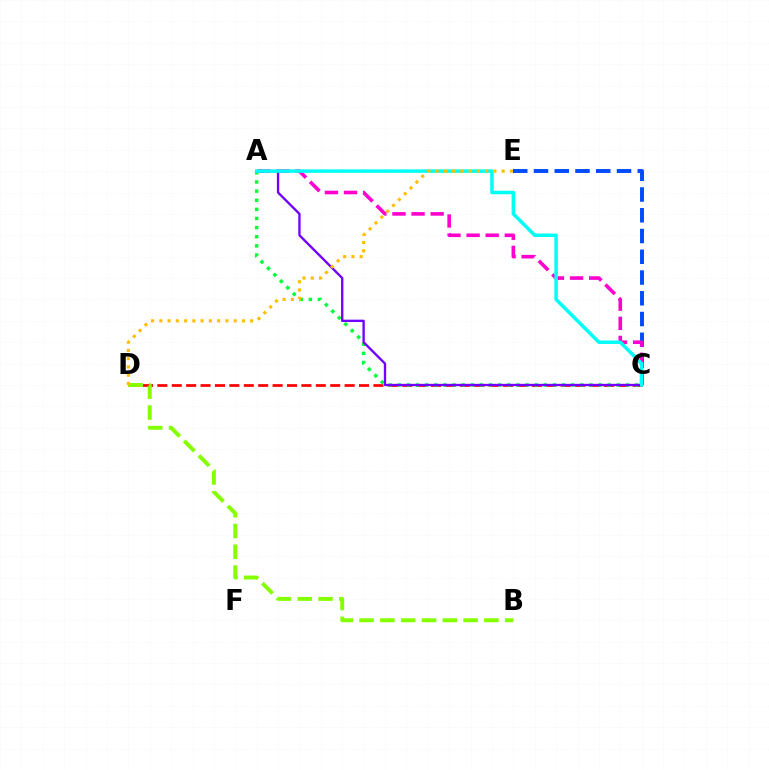{('C', 'E'): [{'color': '#004bff', 'line_style': 'dashed', 'thickness': 2.82}], ('C', 'D'): [{'color': '#ff0000', 'line_style': 'dashed', 'thickness': 1.96}], ('A', 'C'): [{'color': '#00ff39', 'line_style': 'dotted', 'thickness': 2.48}, {'color': '#ff00cf', 'line_style': 'dashed', 'thickness': 2.6}, {'color': '#7200ff', 'line_style': 'solid', 'thickness': 1.69}, {'color': '#00fff6', 'line_style': 'solid', 'thickness': 2.51}], ('B', 'D'): [{'color': '#84ff00', 'line_style': 'dashed', 'thickness': 2.83}], ('D', 'E'): [{'color': '#ffbd00', 'line_style': 'dotted', 'thickness': 2.24}]}